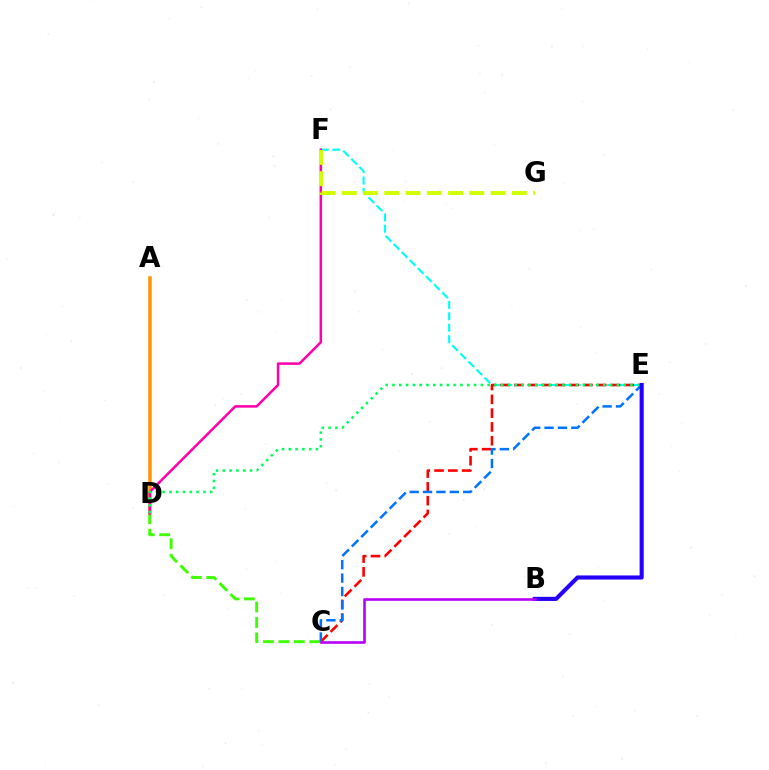{('C', 'D'): [{'color': '#3dff00', 'line_style': 'dashed', 'thickness': 2.1}], ('E', 'F'): [{'color': '#00fff6', 'line_style': 'dashed', 'thickness': 1.55}], ('C', 'E'): [{'color': '#ff0000', 'line_style': 'dashed', 'thickness': 1.87}, {'color': '#0074ff', 'line_style': 'dashed', 'thickness': 1.82}], ('A', 'D'): [{'color': '#ff9400', 'line_style': 'solid', 'thickness': 2.53}], ('B', 'E'): [{'color': '#2500ff', 'line_style': 'solid', 'thickness': 2.96}], ('D', 'F'): [{'color': '#ff00ac', 'line_style': 'solid', 'thickness': 1.82}], ('D', 'E'): [{'color': '#00ff5c', 'line_style': 'dotted', 'thickness': 1.85}], ('F', 'G'): [{'color': '#d1ff00', 'line_style': 'dashed', 'thickness': 2.89}], ('B', 'C'): [{'color': '#b900ff', 'line_style': 'solid', 'thickness': 1.89}]}